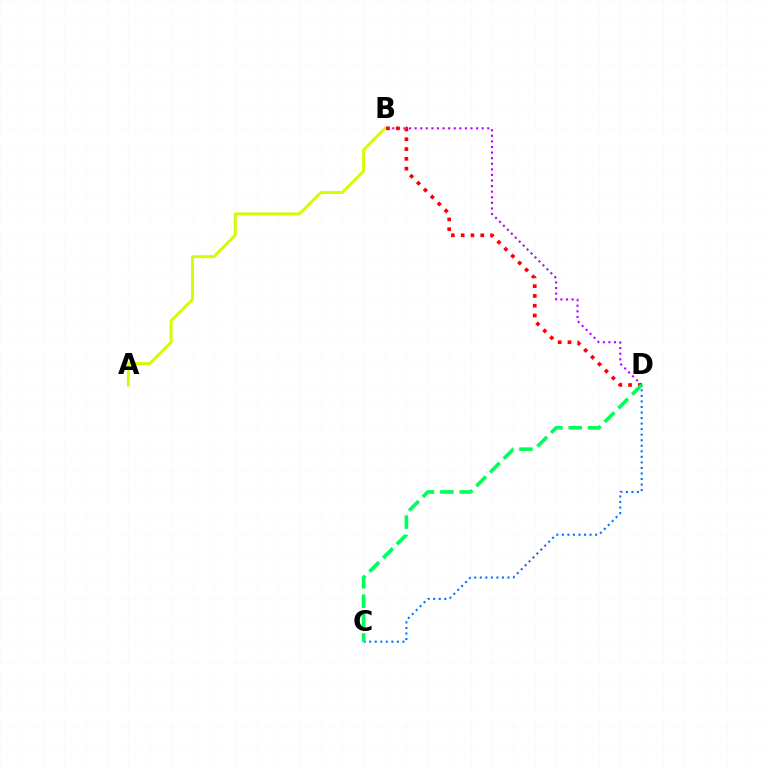{('A', 'B'): [{'color': '#d1ff00', 'line_style': 'solid', 'thickness': 2.13}], ('B', 'D'): [{'color': '#b900ff', 'line_style': 'dotted', 'thickness': 1.52}, {'color': '#ff0000', 'line_style': 'dotted', 'thickness': 2.66}], ('C', 'D'): [{'color': '#0074ff', 'line_style': 'dotted', 'thickness': 1.51}, {'color': '#00ff5c', 'line_style': 'dashed', 'thickness': 2.63}]}